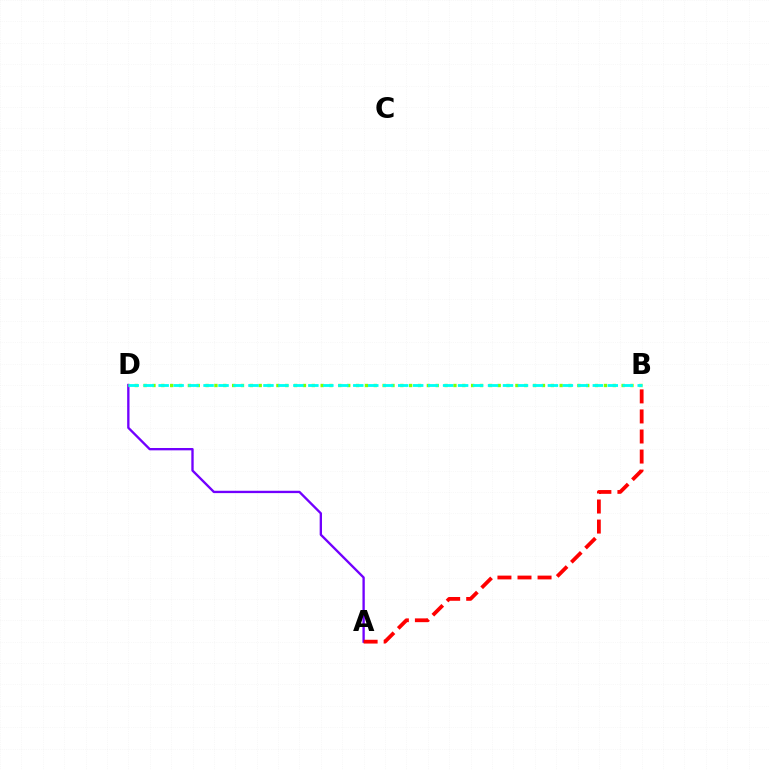{('A', 'D'): [{'color': '#7200ff', 'line_style': 'solid', 'thickness': 1.68}], ('B', 'D'): [{'color': '#84ff00', 'line_style': 'dotted', 'thickness': 2.41}, {'color': '#00fff6', 'line_style': 'dashed', 'thickness': 2.03}], ('A', 'B'): [{'color': '#ff0000', 'line_style': 'dashed', 'thickness': 2.72}]}